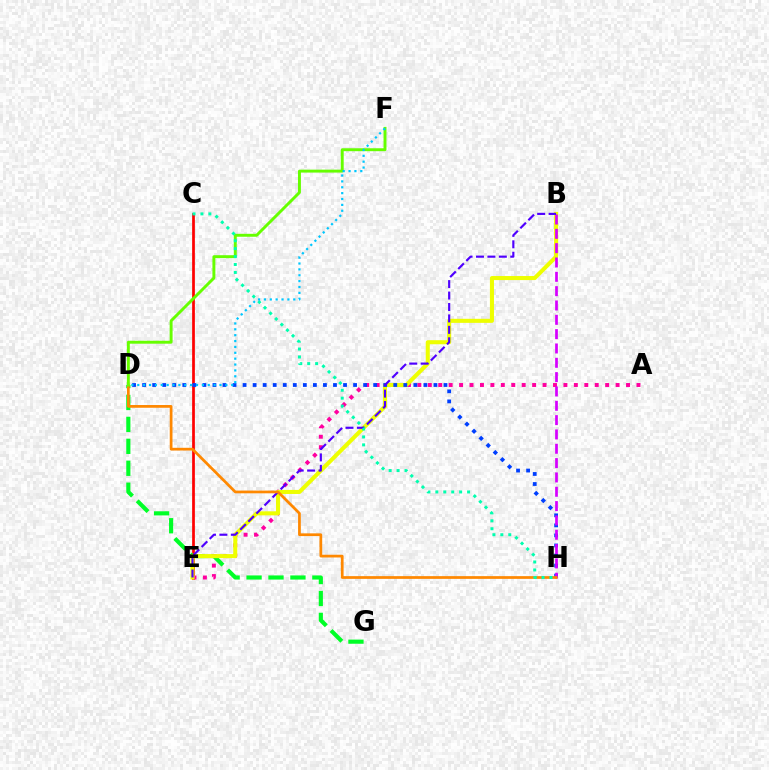{('C', 'E'): [{'color': '#ff0000', 'line_style': 'solid', 'thickness': 1.96}], ('D', 'G'): [{'color': '#00ff27', 'line_style': 'dashed', 'thickness': 2.98}], ('A', 'E'): [{'color': '#ff00a0', 'line_style': 'dotted', 'thickness': 2.83}], ('B', 'E'): [{'color': '#eeff00', 'line_style': 'solid', 'thickness': 2.92}, {'color': '#4f00ff', 'line_style': 'dashed', 'thickness': 1.55}], ('D', 'H'): [{'color': '#003fff', 'line_style': 'dotted', 'thickness': 2.73}, {'color': '#ff8800', 'line_style': 'solid', 'thickness': 1.97}], ('B', 'H'): [{'color': '#d600ff', 'line_style': 'dashed', 'thickness': 1.95}], ('D', 'F'): [{'color': '#66ff00', 'line_style': 'solid', 'thickness': 2.11}, {'color': '#00c7ff', 'line_style': 'dotted', 'thickness': 1.6}], ('C', 'H'): [{'color': '#00ffaf', 'line_style': 'dotted', 'thickness': 2.16}]}